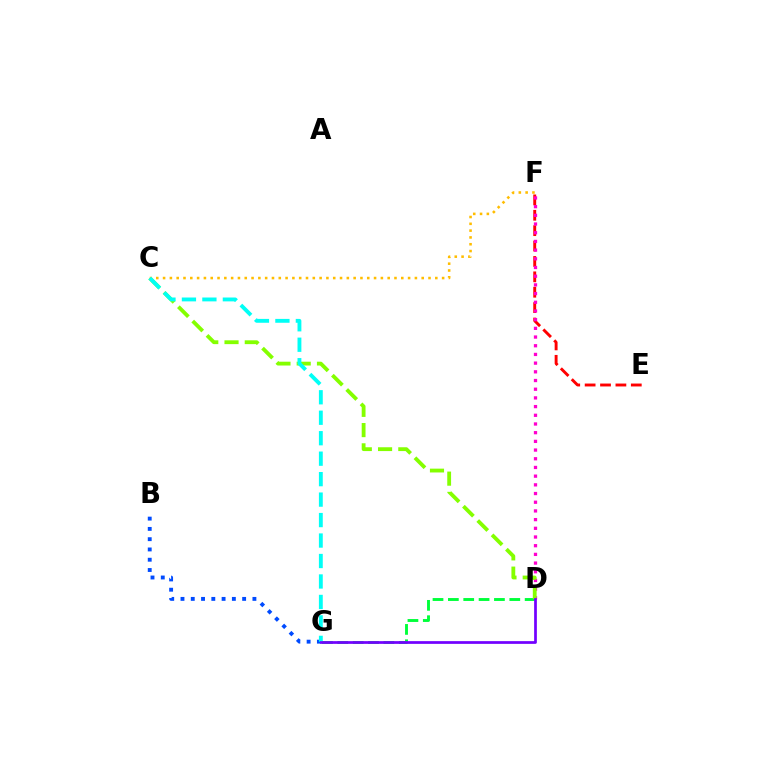{('B', 'G'): [{'color': '#004bff', 'line_style': 'dotted', 'thickness': 2.79}], ('D', 'G'): [{'color': '#00ff39', 'line_style': 'dashed', 'thickness': 2.09}, {'color': '#7200ff', 'line_style': 'solid', 'thickness': 1.96}], ('E', 'F'): [{'color': '#ff0000', 'line_style': 'dashed', 'thickness': 2.09}], ('D', 'F'): [{'color': '#ff00cf', 'line_style': 'dotted', 'thickness': 2.36}], ('C', 'D'): [{'color': '#84ff00', 'line_style': 'dashed', 'thickness': 2.75}], ('C', 'F'): [{'color': '#ffbd00', 'line_style': 'dotted', 'thickness': 1.85}], ('C', 'G'): [{'color': '#00fff6', 'line_style': 'dashed', 'thickness': 2.78}]}